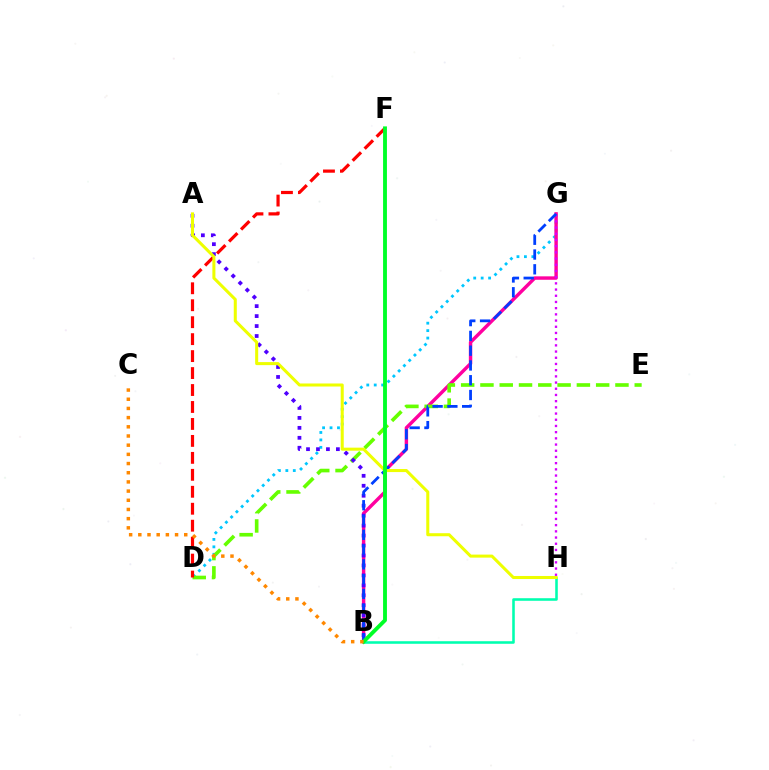{('D', 'G'): [{'color': '#00c7ff', 'line_style': 'dotted', 'thickness': 2.02}], ('B', 'G'): [{'color': '#ff00a0', 'line_style': 'solid', 'thickness': 2.47}, {'color': '#003fff', 'line_style': 'dashed', 'thickness': 2.01}], ('D', 'E'): [{'color': '#66ff00', 'line_style': 'dashed', 'thickness': 2.62}], ('G', 'H'): [{'color': '#d600ff', 'line_style': 'dotted', 'thickness': 1.68}], ('A', 'B'): [{'color': '#4f00ff', 'line_style': 'dotted', 'thickness': 2.71}], ('B', 'H'): [{'color': '#00ffaf', 'line_style': 'solid', 'thickness': 1.85}], ('D', 'F'): [{'color': '#ff0000', 'line_style': 'dashed', 'thickness': 2.3}], ('A', 'H'): [{'color': '#eeff00', 'line_style': 'solid', 'thickness': 2.19}], ('B', 'F'): [{'color': '#00ff27', 'line_style': 'solid', 'thickness': 2.78}], ('B', 'C'): [{'color': '#ff8800', 'line_style': 'dotted', 'thickness': 2.5}]}